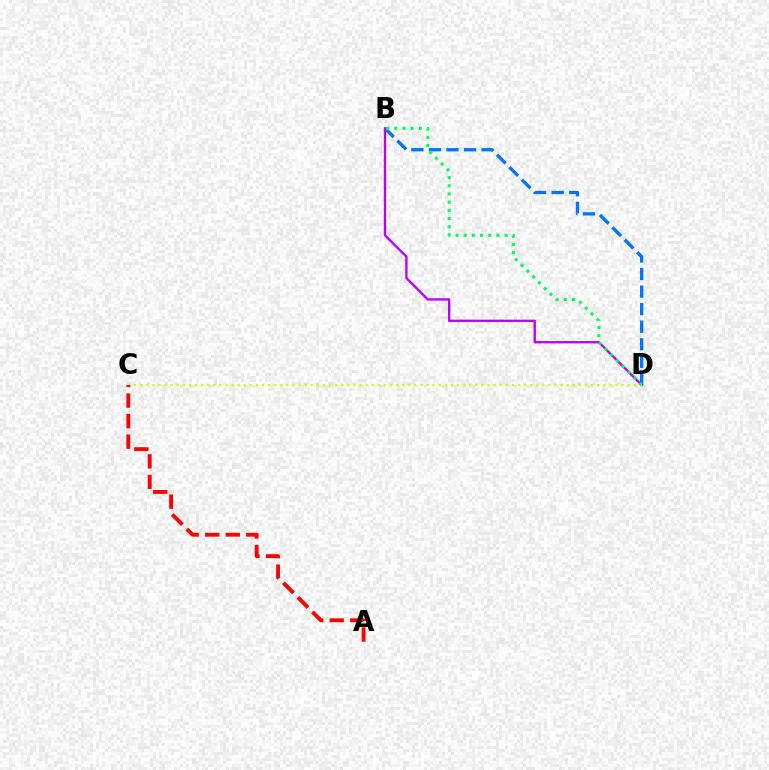{('B', 'D'): [{'color': '#0074ff', 'line_style': 'dashed', 'thickness': 2.39}, {'color': '#b900ff', 'line_style': 'solid', 'thickness': 1.69}, {'color': '#00ff5c', 'line_style': 'dotted', 'thickness': 2.22}], ('C', 'D'): [{'color': '#d1ff00', 'line_style': 'dotted', 'thickness': 1.66}], ('A', 'C'): [{'color': '#ff0000', 'line_style': 'dashed', 'thickness': 2.79}]}